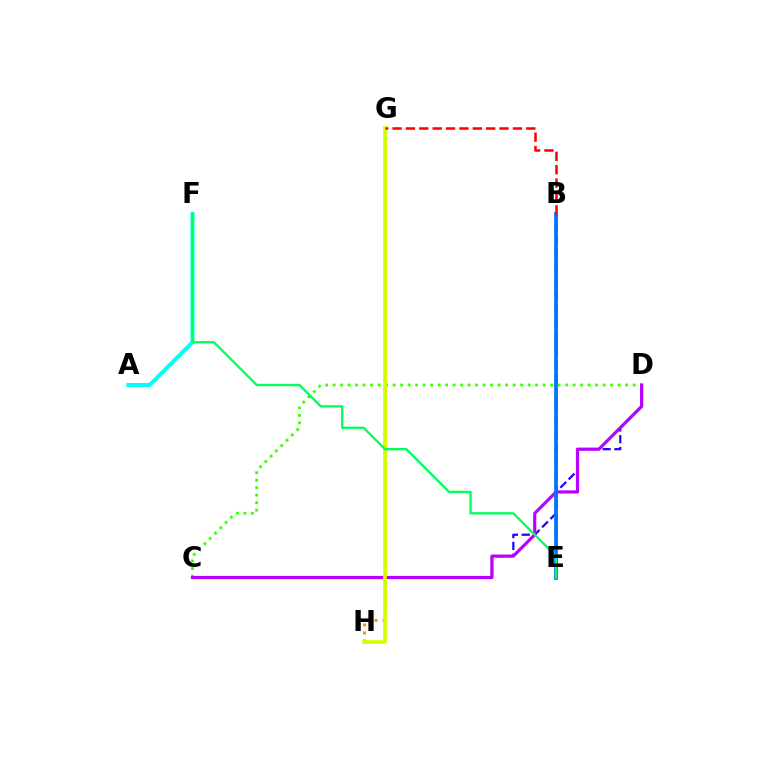{('B', 'E'): [{'color': '#ff00ac', 'line_style': 'dashed', 'thickness': 1.89}, {'color': '#0074ff', 'line_style': 'solid', 'thickness': 2.68}], ('C', 'D'): [{'color': '#3dff00', 'line_style': 'dotted', 'thickness': 2.04}, {'color': '#2500ff', 'line_style': 'dashed', 'thickness': 1.6}, {'color': '#b900ff', 'line_style': 'solid', 'thickness': 2.29}], ('A', 'F'): [{'color': '#00fff6', 'line_style': 'solid', 'thickness': 2.92}], ('G', 'H'): [{'color': '#ff9400', 'line_style': 'dotted', 'thickness': 2.17}, {'color': '#d1ff00', 'line_style': 'solid', 'thickness': 2.68}], ('B', 'G'): [{'color': '#ff0000', 'line_style': 'dashed', 'thickness': 1.82}], ('E', 'F'): [{'color': '#00ff5c', 'line_style': 'solid', 'thickness': 1.68}]}